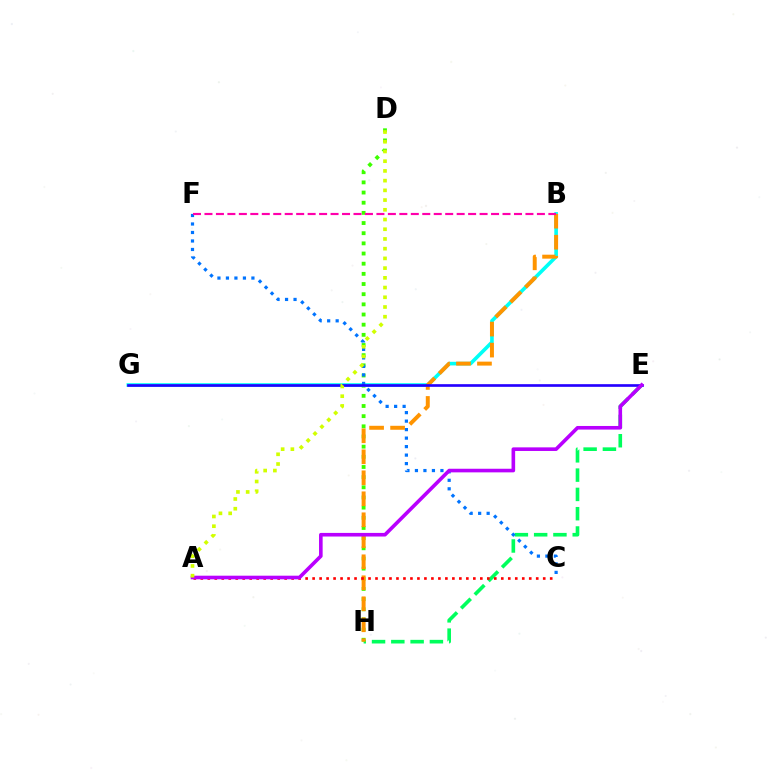{('E', 'H'): [{'color': '#00ff5c', 'line_style': 'dashed', 'thickness': 2.62}], ('D', 'H'): [{'color': '#3dff00', 'line_style': 'dotted', 'thickness': 2.76}], ('B', 'G'): [{'color': '#00fff6', 'line_style': 'solid', 'thickness': 2.61}], ('C', 'F'): [{'color': '#0074ff', 'line_style': 'dotted', 'thickness': 2.31}], ('B', 'H'): [{'color': '#ff9400', 'line_style': 'dashed', 'thickness': 2.85}], ('E', 'G'): [{'color': '#2500ff', 'line_style': 'solid', 'thickness': 1.92}], ('A', 'C'): [{'color': '#ff0000', 'line_style': 'dotted', 'thickness': 1.9}], ('A', 'E'): [{'color': '#b900ff', 'line_style': 'solid', 'thickness': 2.6}], ('A', 'D'): [{'color': '#d1ff00', 'line_style': 'dotted', 'thickness': 2.64}], ('B', 'F'): [{'color': '#ff00ac', 'line_style': 'dashed', 'thickness': 1.56}]}